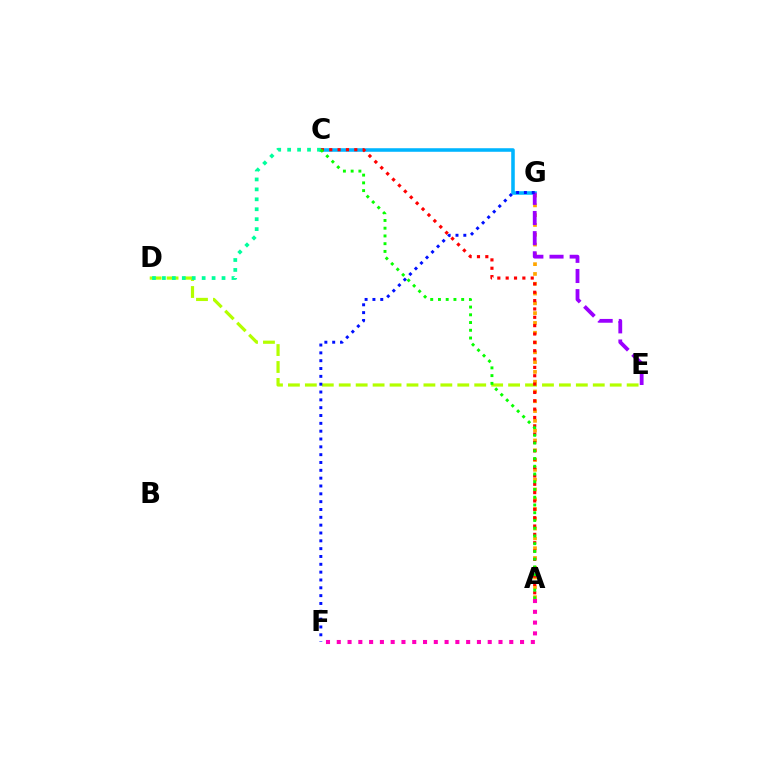{('D', 'E'): [{'color': '#b3ff00', 'line_style': 'dashed', 'thickness': 2.3}], ('A', 'F'): [{'color': '#ff00bd', 'line_style': 'dotted', 'thickness': 2.93}], ('C', 'G'): [{'color': '#00b5ff', 'line_style': 'solid', 'thickness': 2.56}], ('A', 'G'): [{'color': '#ffa500', 'line_style': 'dotted', 'thickness': 2.66}], ('A', 'C'): [{'color': '#ff0000', 'line_style': 'dotted', 'thickness': 2.27}, {'color': '#08ff00', 'line_style': 'dotted', 'thickness': 2.1}], ('E', 'G'): [{'color': '#9b00ff', 'line_style': 'dashed', 'thickness': 2.74}], ('C', 'D'): [{'color': '#00ff9d', 'line_style': 'dotted', 'thickness': 2.7}], ('F', 'G'): [{'color': '#0010ff', 'line_style': 'dotted', 'thickness': 2.13}]}